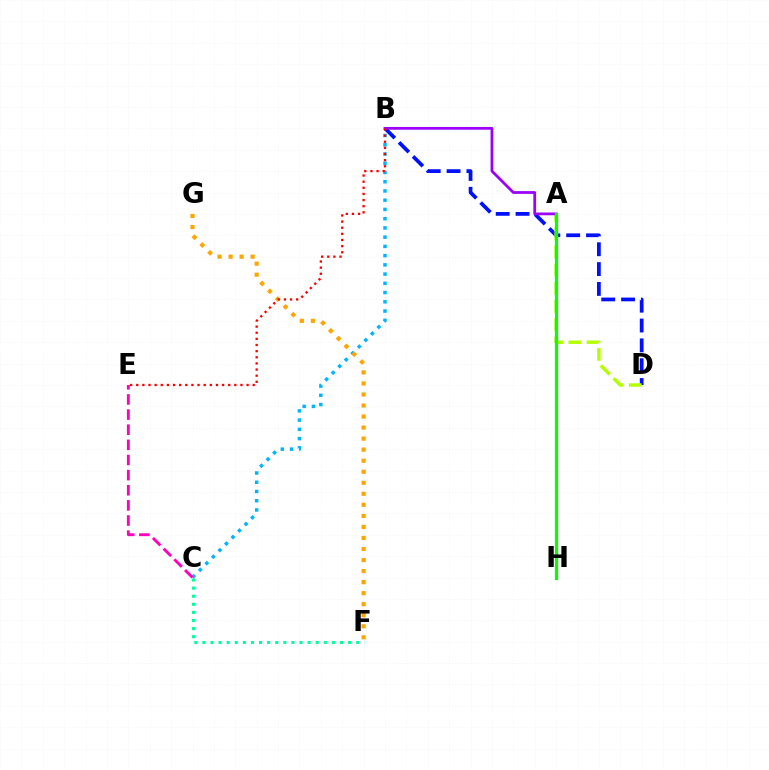{('C', 'F'): [{'color': '#00ff9d', 'line_style': 'dotted', 'thickness': 2.2}], ('B', 'D'): [{'color': '#0010ff', 'line_style': 'dashed', 'thickness': 2.7}], ('B', 'C'): [{'color': '#00b5ff', 'line_style': 'dotted', 'thickness': 2.51}], ('A', 'D'): [{'color': '#b3ff00', 'line_style': 'dashed', 'thickness': 2.47}], ('C', 'E'): [{'color': '#ff00bd', 'line_style': 'dashed', 'thickness': 2.06}], ('F', 'G'): [{'color': '#ffa500', 'line_style': 'dotted', 'thickness': 3.0}], ('A', 'B'): [{'color': '#9b00ff', 'line_style': 'solid', 'thickness': 1.99}], ('B', 'E'): [{'color': '#ff0000', 'line_style': 'dotted', 'thickness': 1.67}], ('A', 'H'): [{'color': '#08ff00', 'line_style': 'solid', 'thickness': 2.31}]}